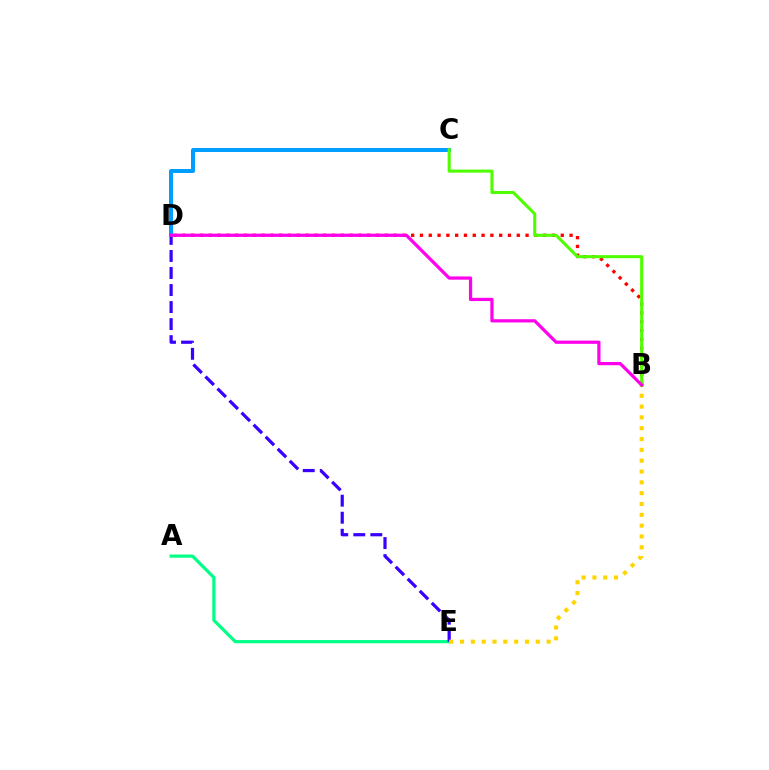{('A', 'E'): [{'color': '#00ff86', 'line_style': 'solid', 'thickness': 2.3}], ('D', 'E'): [{'color': '#3700ff', 'line_style': 'dashed', 'thickness': 2.31}], ('B', 'E'): [{'color': '#ffd500', 'line_style': 'dotted', 'thickness': 2.94}], ('C', 'D'): [{'color': '#009eff', 'line_style': 'solid', 'thickness': 2.87}], ('B', 'D'): [{'color': '#ff0000', 'line_style': 'dotted', 'thickness': 2.39}, {'color': '#ff00ed', 'line_style': 'solid', 'thickness': 2.32}], ('B', 'C'): [{'color': '#4fff00', 'line_style': 'solid', 'thickness': 2.21}]}